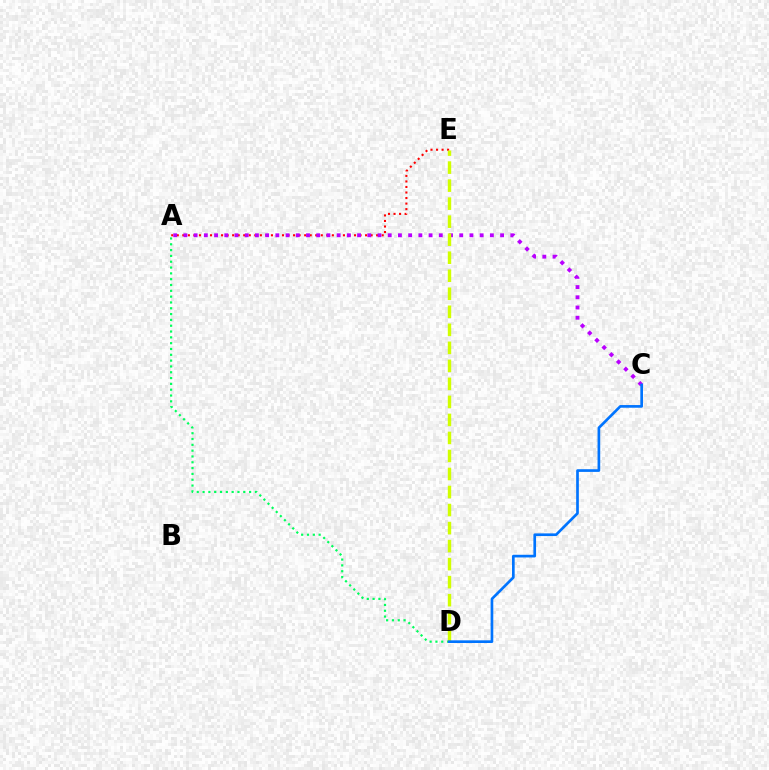{('A', 'E'): [{'color': '#ff0000', 'line_style': 'dotted', 'thickness': 1.5}], ('A', 'C'): [{'color': '#b900ff', 'line_style': 'dotted', 'thickness': 2.78}], ('A', 'D'): [{'color': '#00ff5c', 'line_style': 'dotted', 'thickness': 1.58}], ('D', 'E'): [{'color': '#d1ff00', 'line_style': 'dashed', 'thickness': 2.45}], ('C', 'D'): [{'color': '#0074ff', 'line_style': 'solid', 'thickness': 1.93}]}